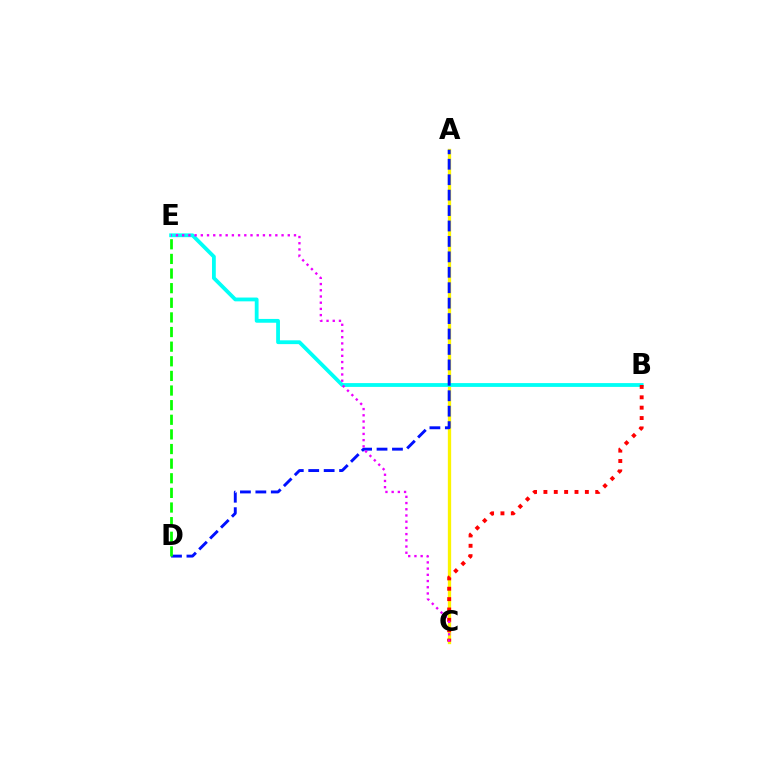{('A', 'C'): [{'color': '#fcf500', 'line_style': 'solid', 'thickness': 2.39}], ('B', 'E'): [{'color': '#00fff6', 'line_style': 'solid', 'thickness': 2.74}], ('B', 'C'): [{'color': '#ff0000', 'line_style': 'dotted', 'thickness': 2.82}], ('A', 'D'): [{'color': '#0010ff', 'line_style': 'dashed', 'thickness': 2.1}], ('D', 'E'): [{'color': '#08ff00', 'line_style': 'dashed', 'thickness': 1.99}], ('C', 'E'): [{'color': '#ee00ff', 'line_style': 'dotted', 'thickness': 1.69}]}